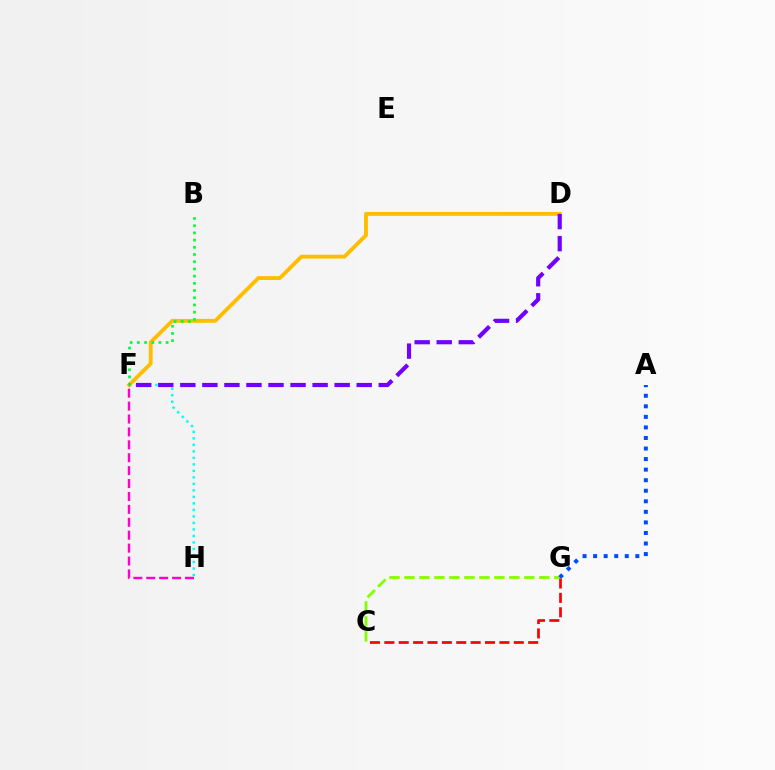{('F', 'H'): [{'color': '#00fff6', 'line_style': 'dotted', 'thickness': 1.77}, {'color': '#ff00cf', 'line_style': 'dashed', 'thickness': 1.75}], ('D', 'F'): [{'color': '#ffbd00', 'line_style': 'solid', 'thickness': 2.77}, {'color': '#7200ff', 'line_style': 'dashed', 'thickness': 3.0}], ('C', 'G'): [{'color': '#84ff00', 'line_style': 'dashed', 'thickness': 2.04}, {'color': '#ff0000', 'line_style': 'dashed', 'thickness': 1.95}], ('B', 'F'): [{'color': '#00ff39', 'line_style': 'dotted', 'thickness': 1.96}], ('A', 'G'): [{'color': '#004bff', 'line_style': 'dotted', 'thickness': 2.87}]}